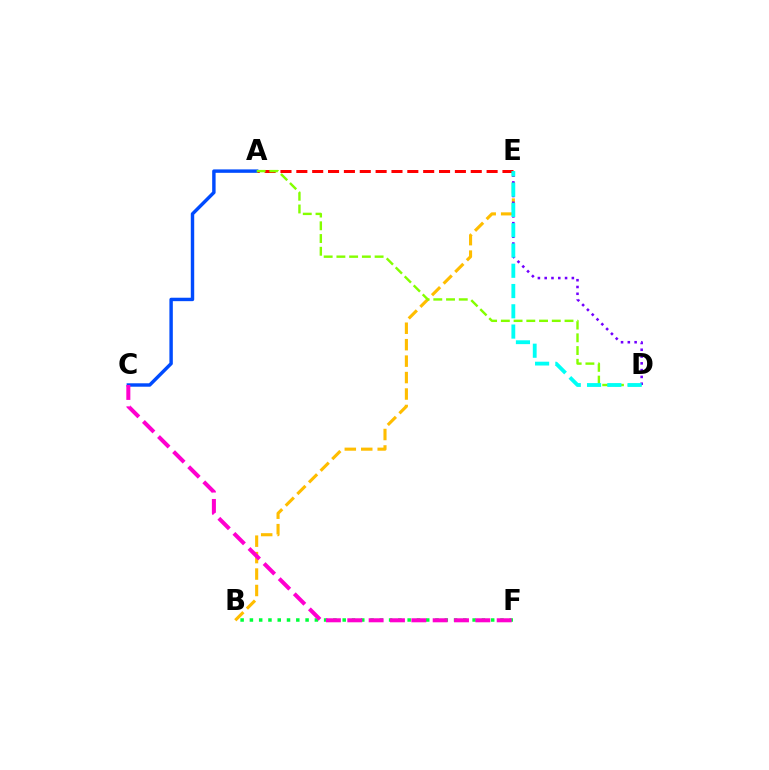{('A', 'C'): [{'color': '#004bff', 'line_style': 'solid', 'thickness': 2.47}], ('B', 'F'): [{'color': '#00ff39', 'line_style': 'dotted', 'thickness': 2.52}], ('B', 'E'): [{'color': '#ffbd00', 'line_style': 'dashed', 'thickness': 2.23}], ('A', 'E'): [{'color': '#ff0000', 'line_style': 'dashed', 'thickness': 2.15}], ('A', 'D'): [{'color': '#84ff00', 'line_style': 'dashed', 'thickness': 1.73}], ('D', 'E'): [{'color': '#7200ff', 'line_style': 'dotted', 'thickness': 1.85}, {'color': '#00fff6', 'line_style': 'dashed', 'thickness': 2.75}], ('C', 'F'): [{'color': '#ff00cf', 'line_style': 'dashed', 'thickness': 2.9}]}